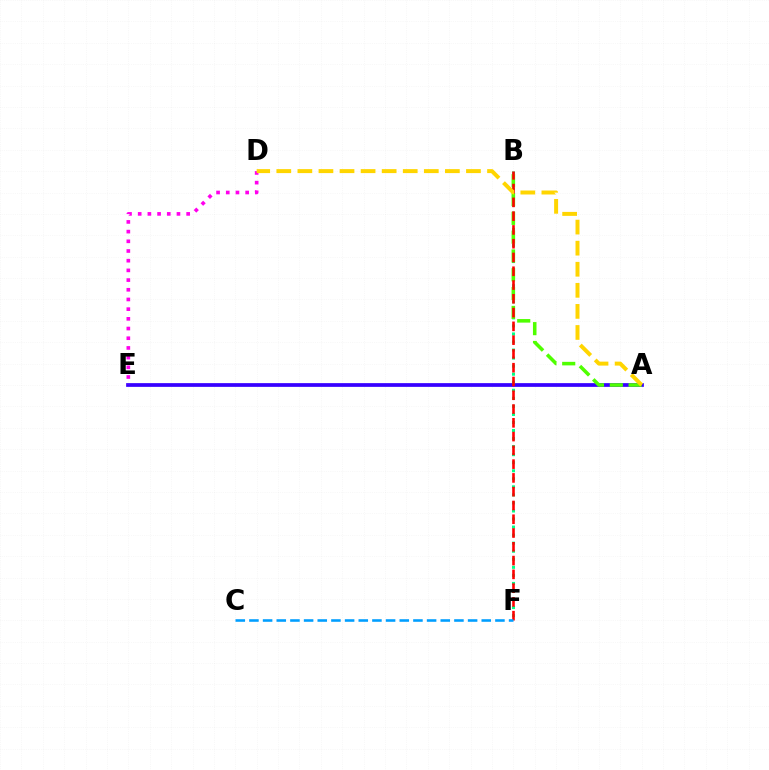{('A', 'E'): [{'color': '#3700ff', 'line_style': 'solid', 'thickness': 2.68}], ('B', 'F'): [{'color': '#00ff86', 'line_style': 'dotted', 'thickness': 2.19}, {'color': '#ff0000', 'line_style': 'dashed', 'thickness': 1.87}], ('D', 'E'): [{'color': '#ff00ed', 'line_style': 'dotted', 'thickness': 2.63}], ('A', 'B'): [{'color': '#4fff00', 'line_style': 'dashed', 'thickness': 2.56}], ('A', 'D'): [{'color': '#ffd500', 'line_style': 'dashed', 'thickness': 2.86}], ('C', 'F'): [{'color': '#009eff', 'line_style': 'dashed', 'thickness': 1.86}]}